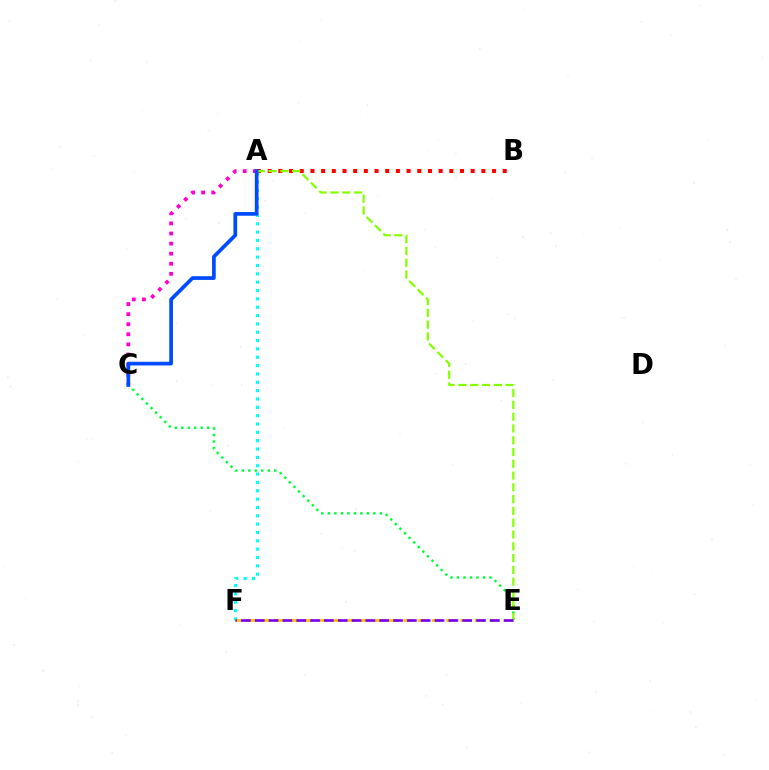{('A', 'C'): [{'color': '#ff00cf', 'line_style': 'dotted', 'thickness': 2.74}, {'color': '#004bff', 'line_style': 'solid', 'thickness': 2.67}], ('A', 'B'): [{'color': '#ff0000', 'line_style': 'dotted', 'thickness': 2.9}], ('A', 'F'): [{'color': '#00fff6', 'line_style': 'dotted', 'thickness': 2.27}], ('C', 'E'): [{'color': '#00ff39', 'line_style': 'dotted', 'thickness': 1.76}], ('A', 'E'): [{'color': '#84ff00', 'line_style': 'dashed', 'thickness': 1.6}], ('E', 'F'): [{'color': '#ffbd00', 'line_style': 'dashed', 'thickness': 1.94}, {'color': '#7200ff', 'line_style': 'dashed', 'thickness': 1.88}]}